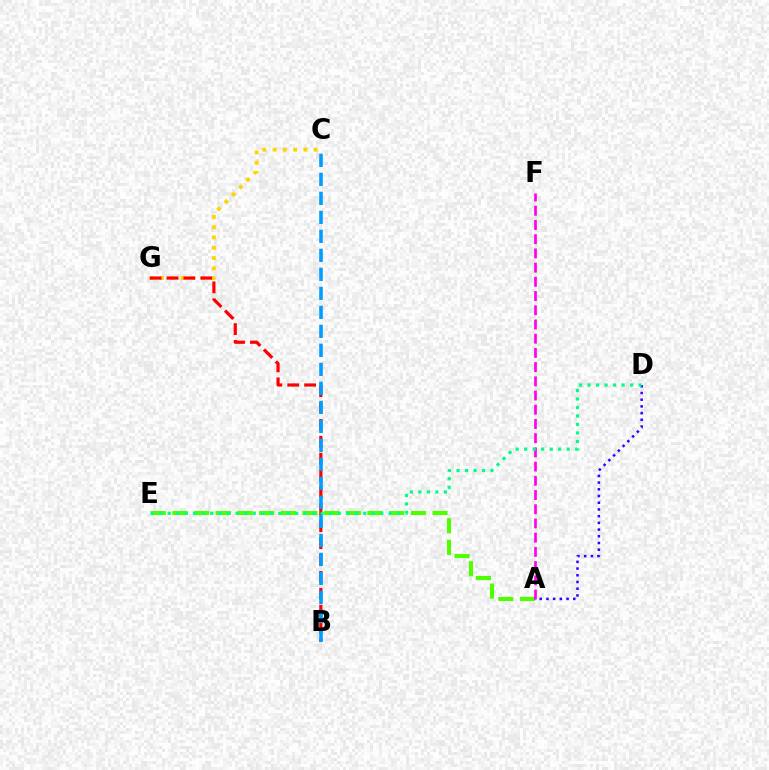{('C', 'G'): [{'color': '#ffd500', 'line_style': 'dotted', 'thickness': 2.79}], ('B', 'G'): [{'color': '#ff0000', 'line_style': 'dashed', 'thickness': 2.29}], ('B', 'C'): [{'color': '#009eff', 'line_style': 'dashed', 'thickness': 2.58}], ('A', 'E'): [{'color': '#4fff00', 'line_style': 'dashed', 'thickness': 2.94}], ('A', 'D'): [{'color': '#3700ff', 'line_style': 'dotted', 'thickness': 1.82}], ('A', 'F'): [{'color': '#ff00ed', 'line_style': 'dashed', 'thickness': 1.93}], ('D', 'E'): [{'color': '#00ff86', 'line_style': 'dotted', 'thickness': 2.31}]}